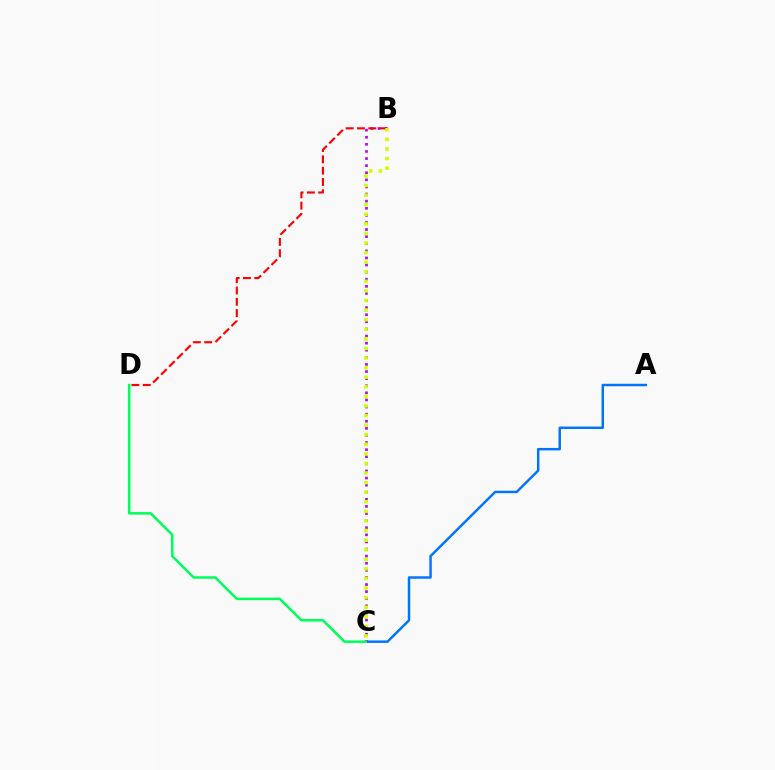{('A', 'C'): [{'color': '#0074ff', 'line_style': 'solid', 'thickness': 1.78}], ('B', 'C'): [{'color': '#b900ff', 'line_style': 'dotted', 'thickness': 1.93}, {'color': '#d1ff00', 'line_style': 'dotted', 'thickness': 2.6}], ('B', 'D'): [{'color': '#ff0000', 'line_style': 'dashed', 'thickness': 1.54}], ('C', 'D'): [{'color': '#00ff5c', 'line_style': 'solid', 'thickness': 1.82}]}